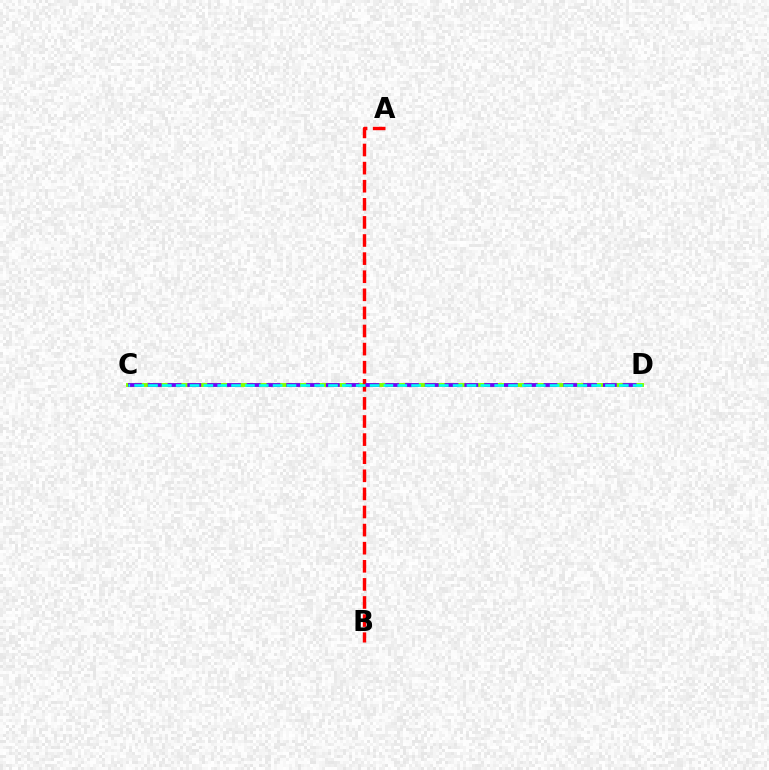{('C', 'D'): [{'color': '#84ff00', 'line_style': 'solid', 'thickness': 2.83}, {'color': '#7200ff', 'line_style': 'dashed', 'thickness': 2.69}, {'color': '#00fff6', 'line_style': 'dashed', 'thickness': 1.88}], ('A', 'B'): [{'color': '#ff0000', 'line_style': 'dashed', 'thickness': 2.46}]}